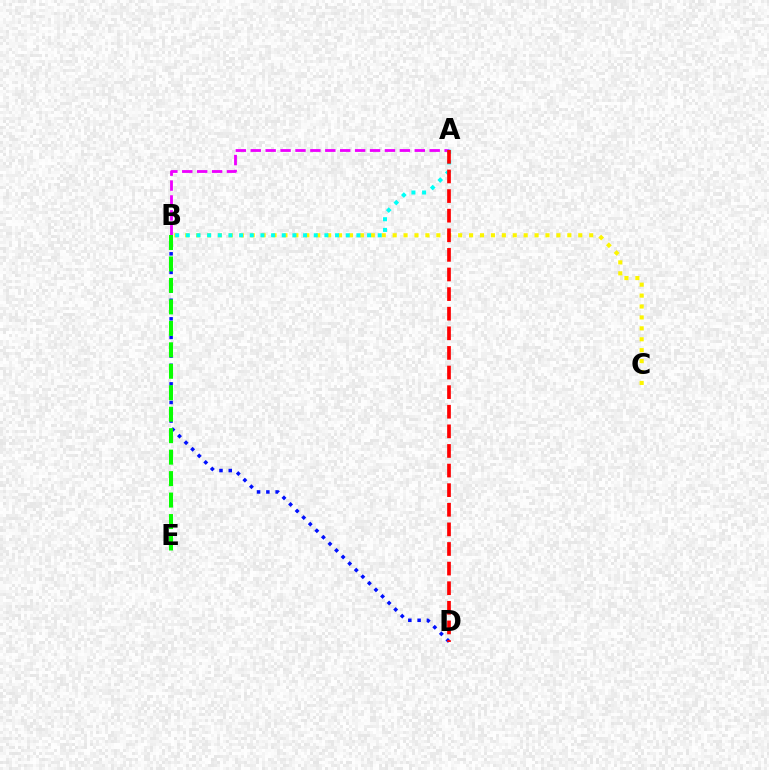{('B', 'C'): [{'color': '#fcf500', 'line_style': 'dotted', 'thickness': 2.97}], ('A', 'B'): [{'color': '#ee00ff', 'line_style': 'dashed', 'thickness': 2.03}, {'color': '#00fff6', 'line_style': 'dotted', 'thickness': 2.9}], ('B', 'D'): [{'color': '#0010ff', 'line_style': 'dotted', 'thickness': 2.52}], ('A', 'D'): [{'color': '#ff0000', 'line_style': 'dashed', 'thickness': 2.66}], ('B', 'E'): [{'color': '#08ff00', 'line_style': 'dashed', 'thickness': 2.92}]}